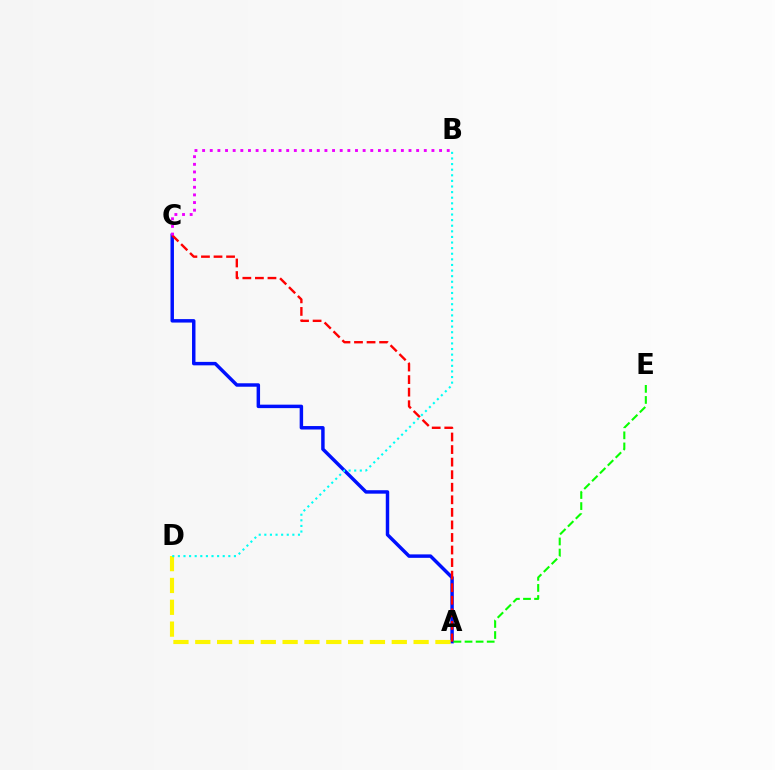{('A', 'C'): [{'color': '#0010ff', 'line_style': 'solid', 'thickness': 2.49}, {'color': '#ff0000', 'line_style': 'dashed', 'thickness': 1.71}], ('A', 'D'): [{'color': '#fcf500', 'line_style': 'dashed', 'thickness': 2.97}], ('A', 'E'): [{'color': '#08ff00', 'line_style': 'dashed', 'thickness': 1.51}], ('B', 'C'): [{'color': '#ee00ff', 'line_style': 'dotted', 'thickness': 2.08}], ('B', 'D'): [{'color': '#00fff6', 'line_style': 'dotted', 'thickness': 1.52}]}